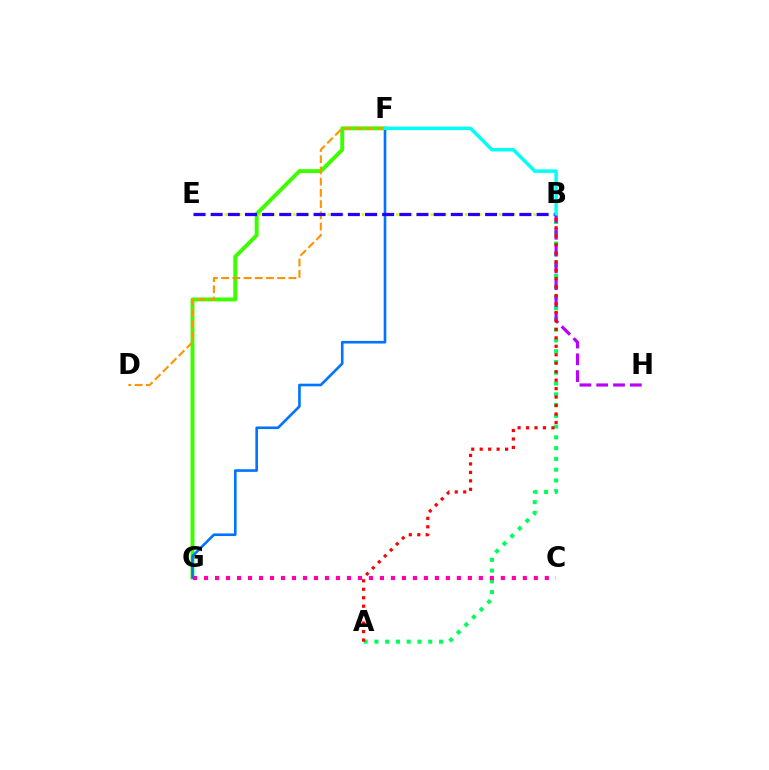{('F', 'G'): [{'color': '#3dff00', 'line_style': 'solid', 'thickness': 2.84}, {'color': '#0074ff', 'line_style': 'solid', 'thickness': 1.89}], ('A', 'B'): [{'color': '#00ff5c', 'line_style': 'dotted', 'thickness': 2.93}, {'color': '#ff0000', 'line_style': 'dotted', 'thickness': 2.3}], ('B', 'H'): [{'color': '#b900ff', 'line_style': 'dashed', 'thickness': 2.28}], ('B', 'E'): [{'color': '#d1ff00', 'line_style': 'dotted', 'thickness': 1.86}, {'color': '#2500ff', 'line_style': 'dashed', 'thickness': 2.33}], ('C', 'G'): [{'color': '#ff00ac', 'line_style': 'dotted', 'thickness': 2.99}], ('D', 'F'): [{'color': '#ff9400', 'line_style': 'dashed', 'thickness': 1.53}], ('B', 'F'): [{'color': '#00fff6', 'line_style': 'solid', 'thickness': 2.5}]}